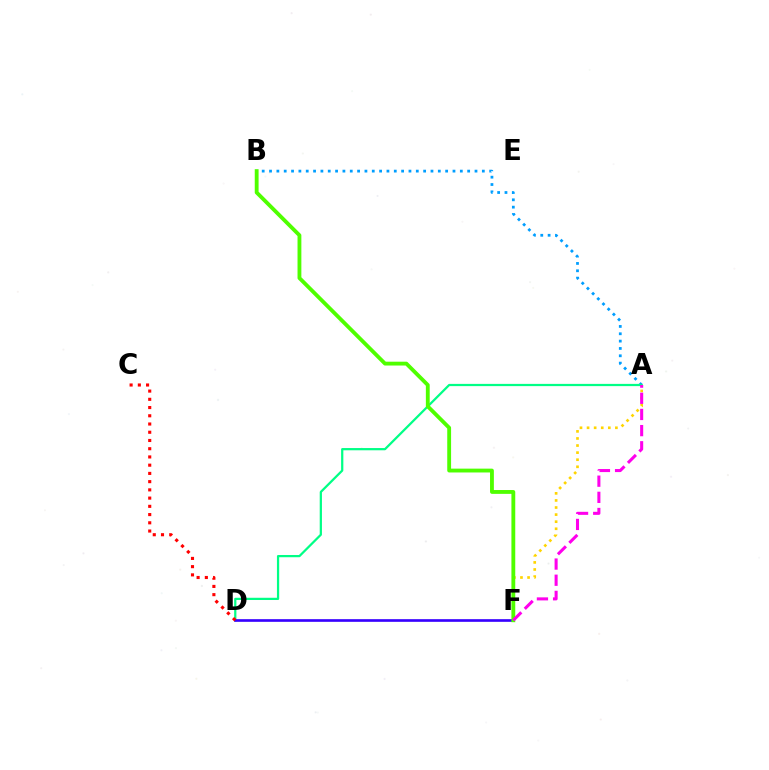{('A', 'B'): [{'color': '#009eff', 'line_style': 'dotted', 'thickness': 1.99}], ('A', 'F'): [{'color': '#ffd500', 'line_style': 'dotted', 'thickness': 1.92}, {'color': '#ff00ed', 'line_style': 'dashed', 'thickness': 2.2}], ('A', 'D'): [{'color': '#00ff86', 'line_style': 'solid', 'thickness': 1.61}], ('D', 'F'): [{'color': '#3700ff', 'line_style': 'solid', 'thickness': 1.91}], ('C', 'D'): [{'color': '#ff0000', 'line_style': 'dotted', 'thickness': 2.24}], ('B', 'F'): [{'color': '#4fff00', 'line_style': 'solid', 'thickness': 2.76}]}